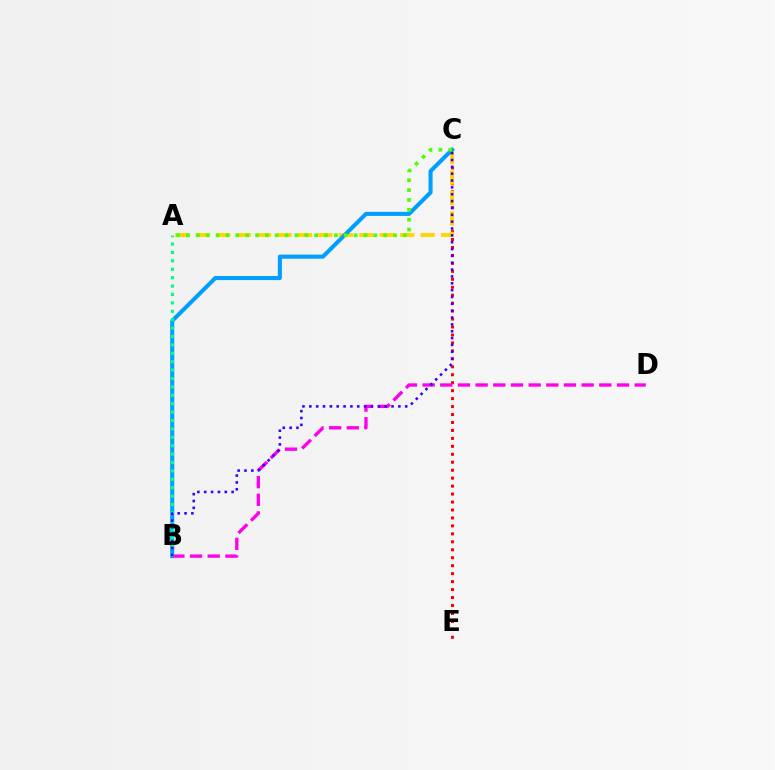{('C', 'E'): [{'color': '#ff0000', 'line_style': 'dotted', 'thickness': 2.16}], ('A', 'C'): [{'color': '#ffd500', 'line_style': 'dashed', 'thickness': 2.78}, {'color': '#4fff00', 'line_style': 'dotted', 'thickness': 2.68}], ('B', 'C'): [{'color': '#009eff', 'line_style': 'solid', 'thickness': 2.93}, {'color': '#3700ff', 'line_style': 'dotted', 'thickness': 1.86}], ('B', 'D'): [{'color': '#ff00ed', 'line_style': 'dashed', 'thickness': 2.4}], ('A', 'B'): [{'color': '#00ff86', 'line_style': 'dotted', 'thickness': 2.28}]}